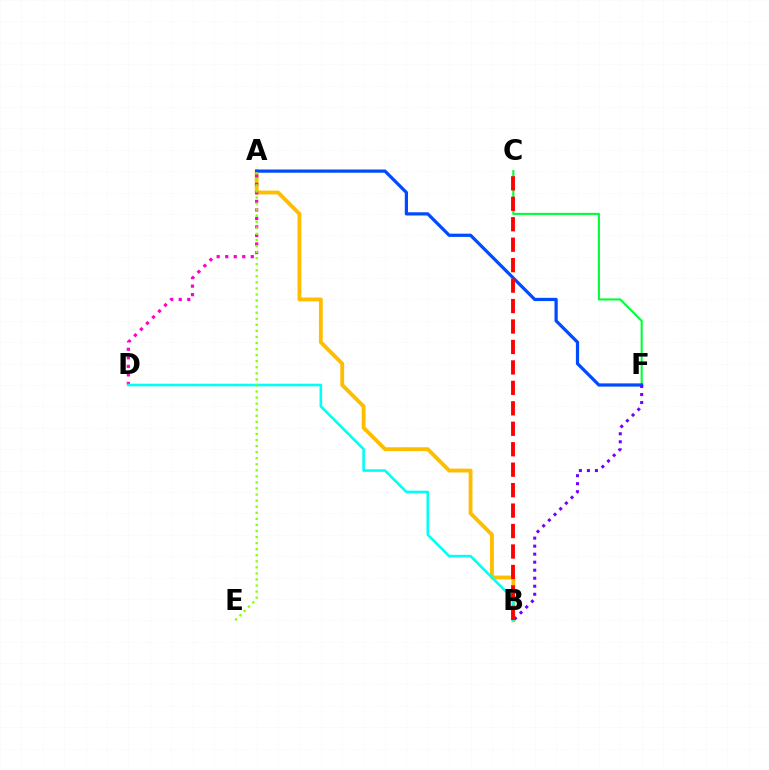{('C', 'F'): [{'color': '#00ff39', 'line_style': 'solid', 'thickness': 1.51}], ('A', 'B'): [{'color': '#ffbd00', 'line_style': 'solid', 'thickness': 2.76}], ('A', 'D'): [{'color': '#ff00cf', 'line_style': 'dotted', 'thickness': 2.32}], ('A', 'F'): [{'color': '#004bff', 'line_style': 'solid', 'thickness': 2.32}], ('B', 'F'): [{'color': '#7200ff', 'line_style': 'dotted', 'thickness': 2.18}], ('B', 'D'): [{'color': '#00fff6', 'line_style': 'solid', 'thickness': 1.86}], ('B', 'C'): [{'color': '#ff0000', 'line_style': 'dashed', 'thickness': 2.78}], ('A', 'E'): [{'color': '#84ff00', 'line_style': 'dotted', 'thickness': 1.65}]}